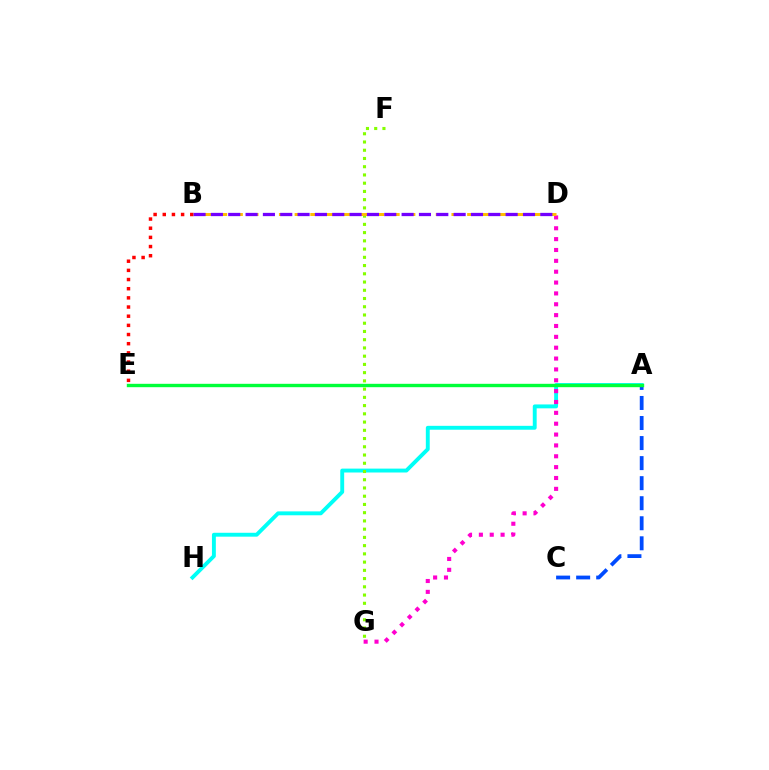{('A', 'H'): [{'color': '#00fff6', 'line_style': 'solid', 'thickness': 2.8}], ('D', 'G'): [{'color': '#ff00cf', 'line_style': 'dotted', 'thickness': 2.95}], ('A', 'C'): [{'color': '#004bff', 'line_style': 'dashed', 'thickness': 2.72}], ('B', 'E'): [{'color': '#ff0000', 'line_style': 'dotted', 'thickness': 2.49}], ('F', 'G'): [{'color': '#84ff00', 'line_style': 'dotted', 'thickness': 2.24}], ('A', 'E'): [{'color': '#00ff39', 'line_style': 'solid', 'thickness': 2.44}], ('B', 'D'): [{'color': '#ffbd00', 'line_style': 'dashed', 'thickness': 2.13}, {'color': '#7200ff', 'line_style': 'dashed', 'thickness': 2.36}]}